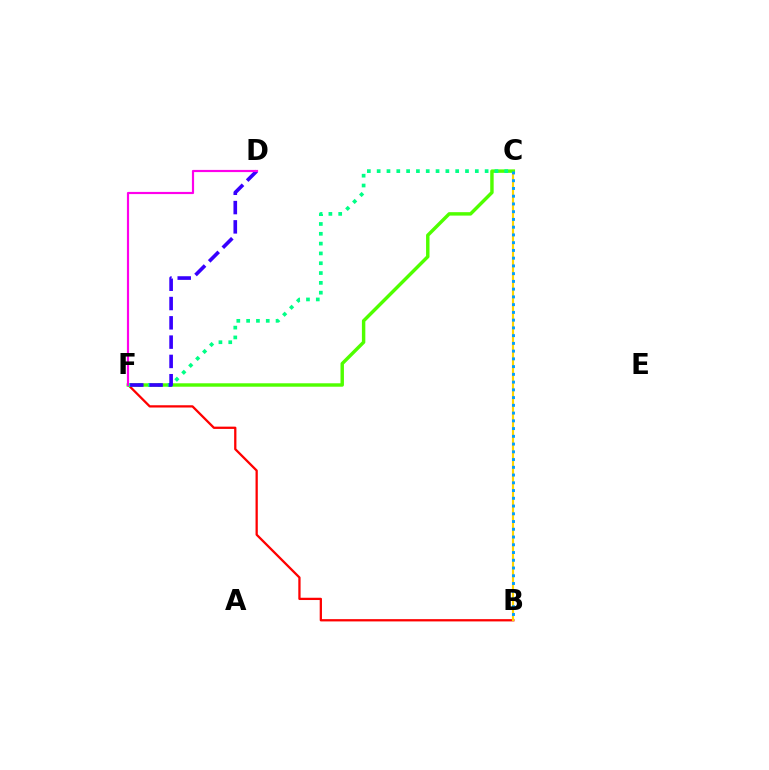{('B', 'F'): [{'color': '#ff0000', 'line_style': 'solid', 'thickness': 1.64}], ('B', 'C'): [{'color': '#ffd500', 'line_style': 'solid', 'thickness': 1.56}, {'color': '#009eff', 'line_style': 'dotted', 'thickness': 2.1}], ('C', 'F'): [{'color': '#4fff00', 'line_style': 'solid', 'thickness': 2.47}, {'color': '#00ff86', 'line_style': 'dotted', 'thickness': 2.67}], ('D', 'F'): [{'color': '#3700ff', 'line_style': 'dashed', 'thickness': 2.62}, {'color': '#ff00ed', 'line_style': 'solid', 'thickness': 1.57}]}